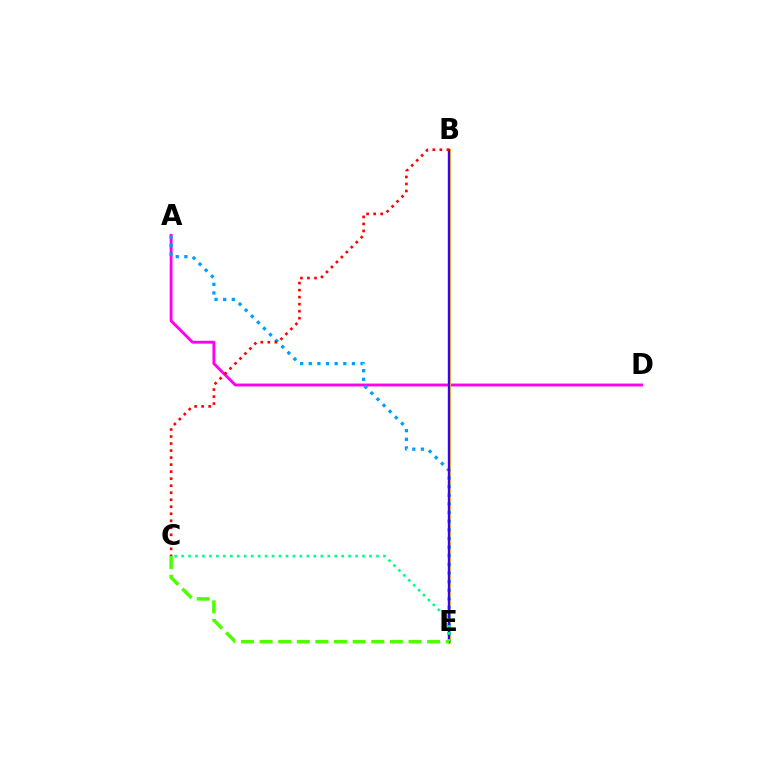{('A', 'D'): [{'color': '#ff00ed', 'line_style': 'solid', 'thickness': 2.07}], ('B', 'E'): [{'color': '#ffd500', 'line_style': 'solid', 'thickness': 2.25}, {'color': '#3700ff', 'line_style': 'solid', 'thickness': 1.68}], ('A', 'E'): [{'color': '#009eff', 'line_style': 'dotted', 'thickness': 2.34}], ('C', 'E'): [{'color': '#00ff86', 'line_style': 'dotted', 'thickness': 1.89}, {'color': '#4fff00', 'line_style': 'dashed', 'thickness': 2.53}], ('B', 'C'): [{'color': '#ff0000', 'line_style': 'dotted', 'thickness': 1.91}]}